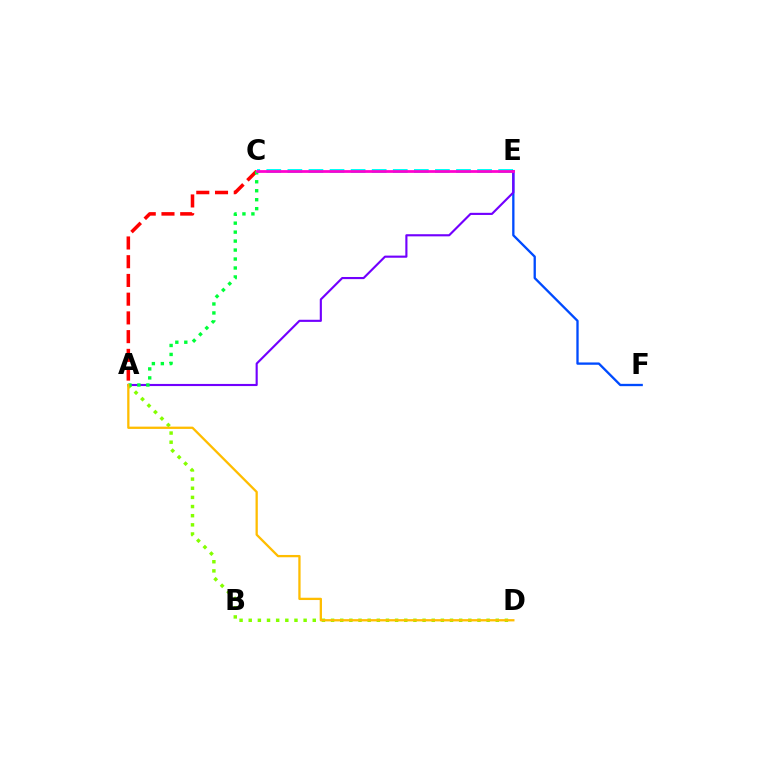{('C', 'E'): [{'color': '#00fff6', 'line_style': 'dashed', 'thickness': 2.86}, {'color': '#ff00cf', 'line_style': 'solid', 'thickness': 1.98}], ('E', 'F'): [{'color': '#004bff', 'line_style': 'solid', 'thickness': 1.67}], ('A', 'E'): [{'color': '#7200ff', 'line_style': 'solid', 'thickness': 1.54}], ('A', 'D'): [{'color': '#84ff00', 'line_style': 'dotted', 'thickness': 2.49}, {'color': '#ffbd00', 'line_style': 'solid', 'thickness': 1.65}], ('A', 'C'): [{'color': '#ff0000', 'line_style': 'dashed', 'thickness': 2.54}, {'color': '#00ff39', 'line_style': 'dotted', 'thickness': 2.44}]}